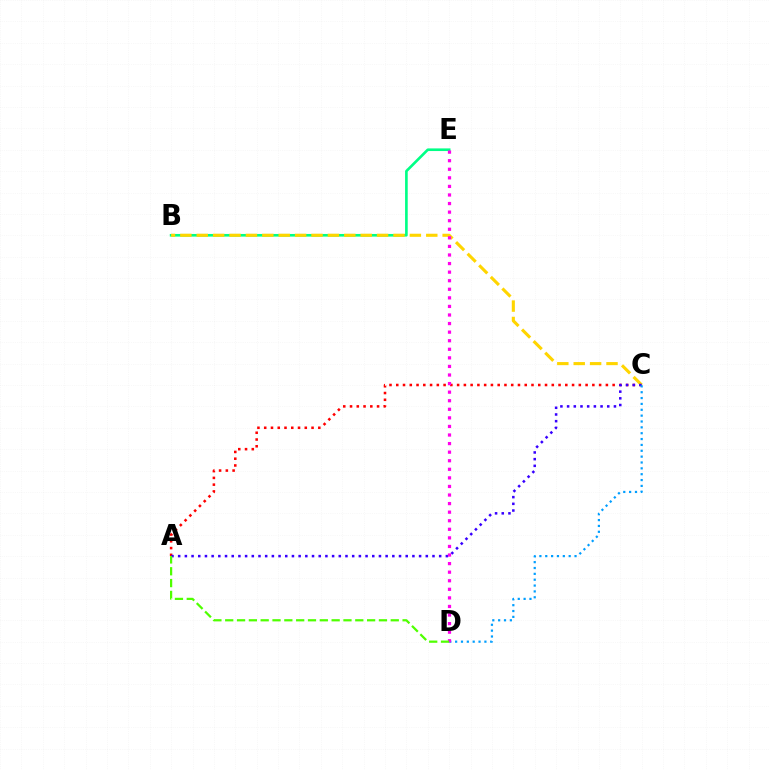{('A', 'C'): [{'color': '#ff0000', 'line_style': 'dotted', 'thickness': 1.84}, {'color': '#3700ff', 'line_style': 'dotted', 'thickness': 1.82}], ('B', 'E'): [{'color': '#00ff86', 'line_style': 'solid', 'thickness': 1.9}], ('B', 'C'): [{'color': '#ffd500', 'line_style': 'dashed', 'thickness': 2.23}], ('C', 'D'): [{'color': '#009eff', 'line_style': 'dotted', 'thickness': 1.59}], ('D', 'E'): [{'color': '#ff00ed', 'line_style': 'dotted', 'thickness': 2.33}], ('A', 'D'): [{'color': '#4fff00', 'line_style': 'dashed', 'thickness': 1.61}]}